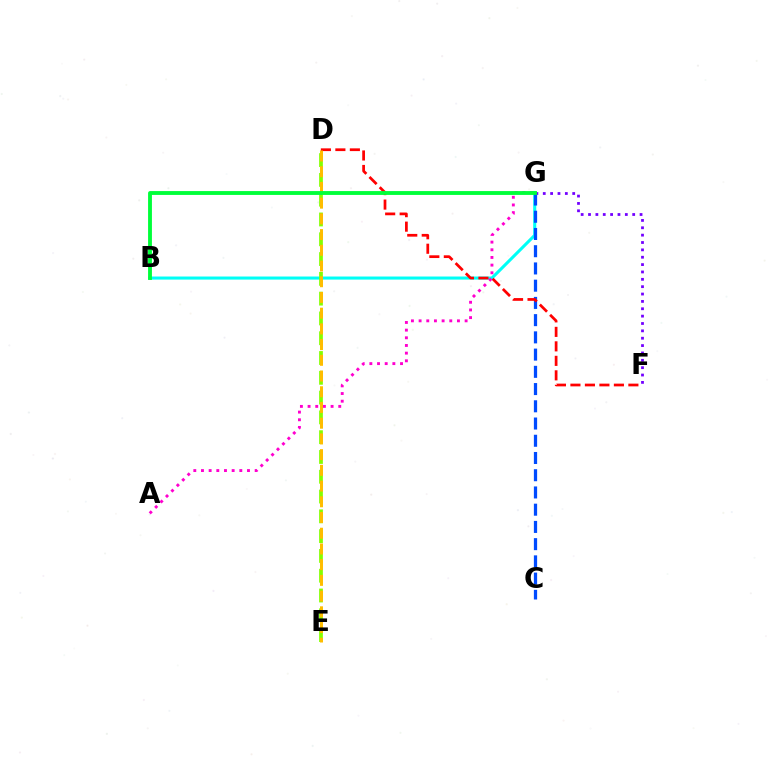{('B', 'G'): [{'color': '#00fff6', 'line_style': 'solid', 'thickness': 2.21}, {'color': '#00ff39', 'line_style': 'solid', 'thickness': 2.77}], ('F', 'G'): [{'color': '#7200ff', 'line_style': 'dotted', 'thickness': 2.0}], ('C', 'G'): [{'color': '#004bff', 'line_style': 'dashed', 'thickness': 2.34}], ('D', 'E'): [{'color': '#84ff00', 'line_style': 'dashed', 'thickness': 2.69}, {'color': '#ffbd00', 'line_style': 'dashed', 'thickness': 2.14}], ('D', 'F'): [{'color': '#ff0000', 'line_style': 'dashed', 'thickness': 1.97}], ('A', 'G'): [{'color': '#ff00cf', 'line_style': 'dotted', 'thickness': 2.08}]}